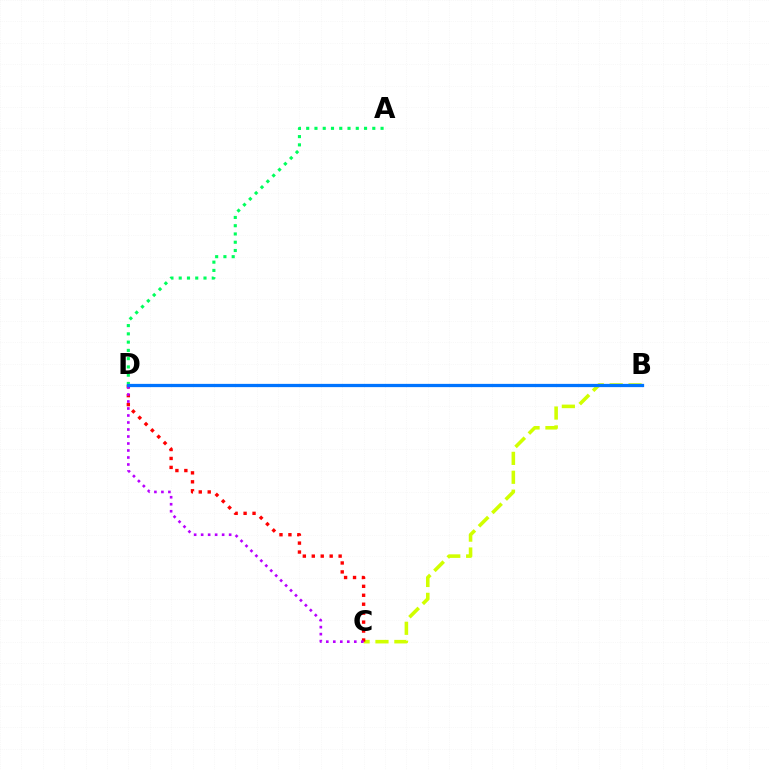{('B', 'C'): [{'color': '#d1ff00', 'line_style': 'dashed', 'thickness': 2.57}], ('C', 'D'): [{'color': '#ff0000', 'line_style': 'dotted', 'thickness': 2.43}, {'color': '#b900ff', 'line_style': 'dotted', 'thickness': 1.9}], ('A', 'D'): [{'color': '#00ff5c', 'line_style': 'dotted', 'thickness': 2.25}], ('B', 'D'): [{'color': '#0074ff', 'line_style': 'solid', 'thickness': 2.34}]}